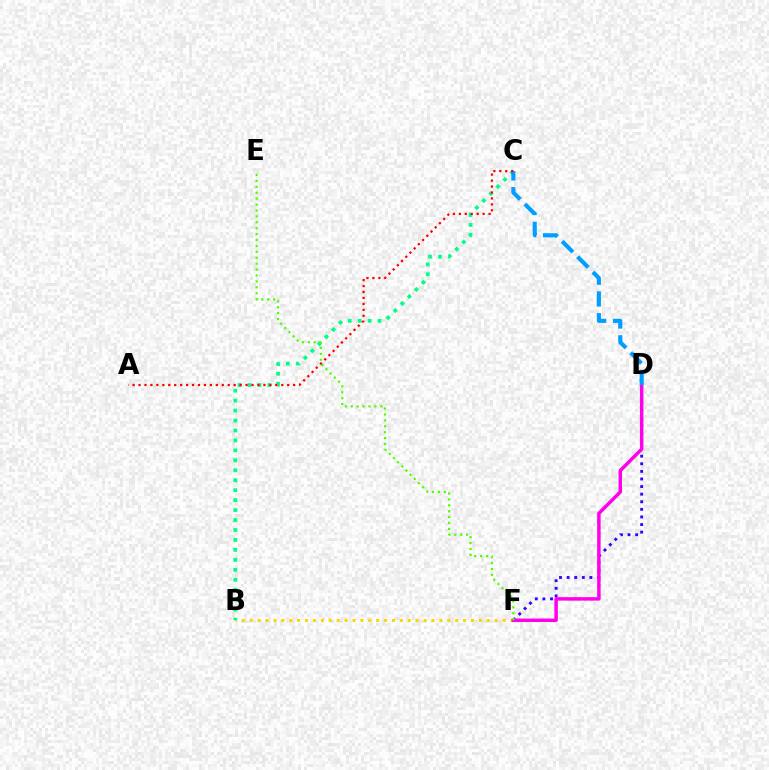{('D', 'F'): [{'color': '#3700ff', 'line_style': 'dotted', 'thickness': 2.06}, {'color': '#ff00ed', 'line_style': 'solid', 'thickness': 2.49}], ('B', 'F'): [{'color': '#ffd500', 'line_style': 'dotted', 'thickness': 2.15}], ('B', 'C'): [{'color': '#00ff86', 'line_style': 'dotted', 'thickness': 2.7}], ('C', 'D'): [{'color': '#009eff', 'line_style': 'dashed', 'thickness': 2.95}], ('E', 'F'): [{'color': '#4fff00', 'line_style': 'dotted', 'thickness': 1.61}], ('A', 'C'): [{'color': '#ff0000', 'line_style': 'dotted', 'thickness': 1.62}]}